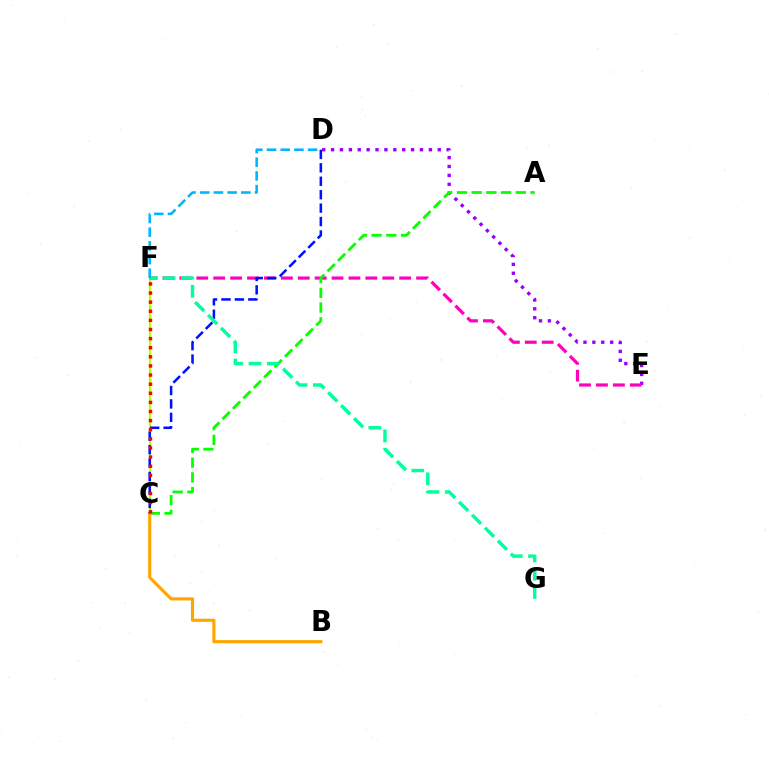{('C', 'F'): [{'color': '#b3ff00', 'line_style': 'solid', 'thickness': 1.6}, {'color': '#ff0000', 'line_style': 'dotted', 'thickness': 2.48}], ('D', 'E'): [{'color': '#9b00ff', 'line_style': 'dotted', 'thickness': 2.42}], ('E', 'F'): [{'color': '#ff00bd', 'line_style': 'dashed', 'thickness': 2.3}], ('A', 'C'): [{'color': '#08ff00', 'line_style': 'dashed', 'thickness': 2.0}], ('B', 'C'): [{'color': '#ffa500', 'line_style': 'solid', 'thickness': 2.26}], ('C', 'D'): [{'color': '#0010ff', 'line_style': 'dashed', 'thickness': 1.82}], ('F', 'G'): [{'color': '#00ff9d', 'line_style': 'dashed', 'thickness': 2.49}], ('D', 'F'): [{'color': '#00b5ff', 'line_style': 'dashed', 'thickness': 1.86}]}